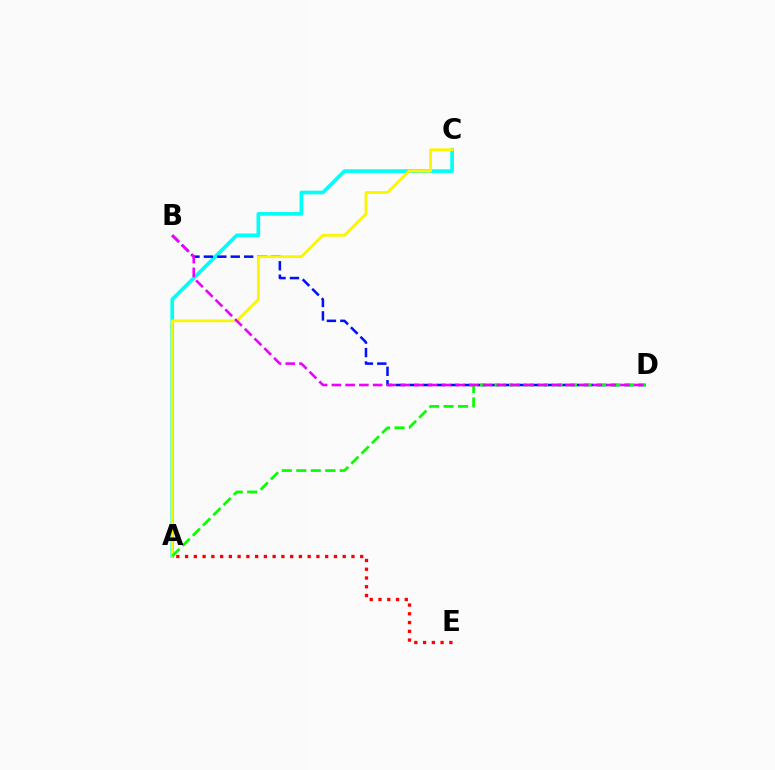{('A', 'C'): [{'color': '#00fff6', 'line_style': 'solid', 'thickness': 2.64}, {'color': '#fcf500', 'line_style': 'solid', 'thickness': 2.0}], ('B', 'D'): [{'color': '#0010ff', 'line_style': 'dashed', 'thickness': 1.82}, {'color': '#ee00ff', 'line_style': 'dashed', 'thickness': 1.87}], ('A', 'E'): [{'color': '#ff0000', 'line_style': 'dotted', 'thickness': 2.38}], ('A', 'D'): [{'color': '#08ff00', 'line_style': 'dashed', 'thickness': 1.97}]}